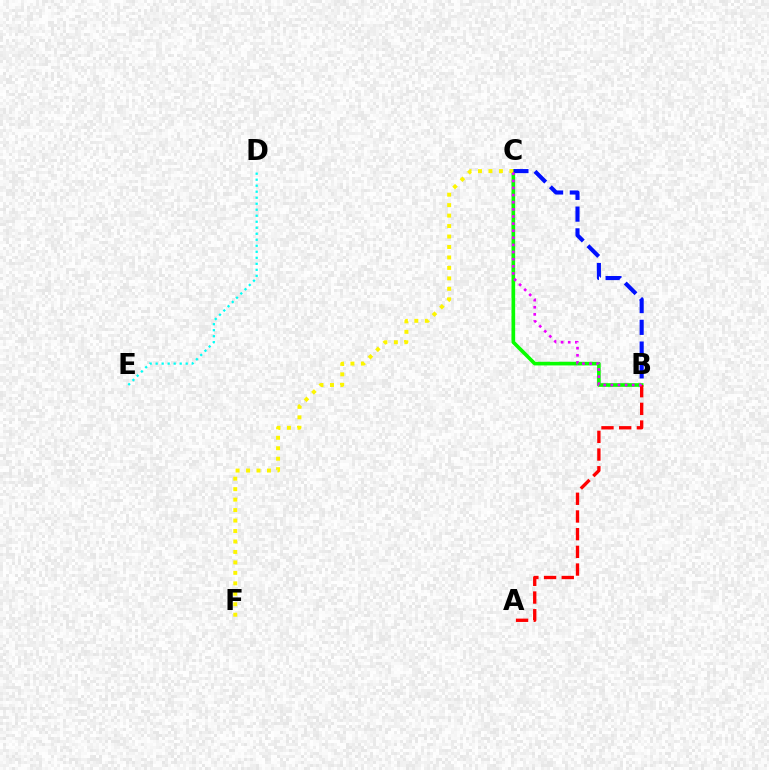{('D', 'E'): [{'color': '#00fff6', 'line_style': 'dotted', 'thickness': 1.63}], ('B', 'C'): [{'color': '#08ff00', 'line_style': 'solid', 'thickness': 2.63}, {'color': '#0010ff', 'line_style': 'dashed', 'thickness': 2.96}, {'color': '#ee00ff', 'line_style': 'dotted', 'thickness': 1.93}], ('C', 'F'): [{'color': '#fcf500', 'line_style': 'dotted', 'thickness': 2.84}], ('A', 'B'): [{'color': '#ff0000', 'line_style': 'dashed', 'thickness': 2.4}]}